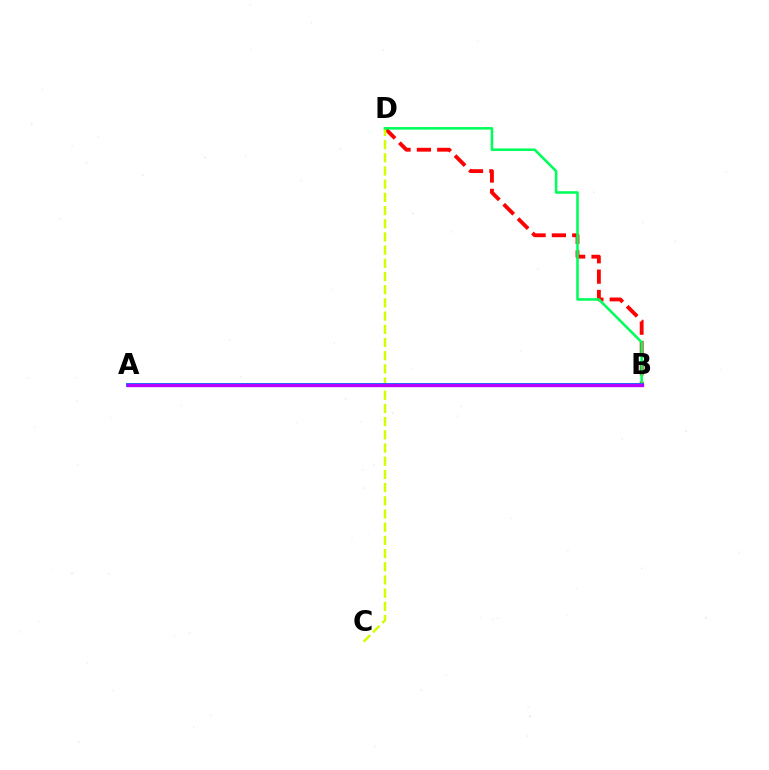{('B', 'D'): [{'color': '#ff0000', 'line_style': 'dashed', 'thickness': 2.76}, {'color': '#00ff5c', 'line_style': 'solid', 'thickness': 1.85}], ('C', 'D'): [{'color': '#d1ff00', 'line_style': 'dashed', 'thickness': 1.79}], ('A', 'B'): [{'color': '#0074ff', 'line_style': 'solid', 'thickness': 2.81}, {'color': '#b900ff', 'line_style': 'solid', 'thickness': 2.43}]}